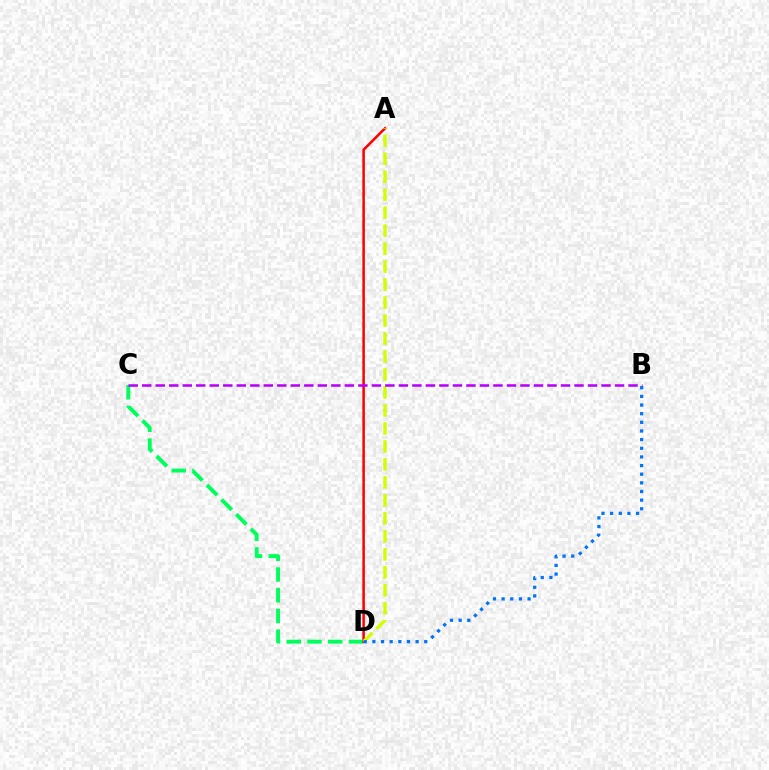{('C', 'D'): [{'color': '#00ff5c', 'line_style': 'dashed', 'thickness': 2.81}], ('A', 'D'): [{'color': '#ff0000', 'line_style': 'solid', 'thickness': 1.82}, {'color': '#d1ff00', 'line_style': 'dashed', 'thickness': 2.44}], ('B', 'C'): [{'color': '#b900ff', 'line_style': 'dashed', 'thickness': 1.84}], ('B', 'D'): [{'color': '#0074ff', 'line_style': 'dotted', 'thickness': 2.35}]}